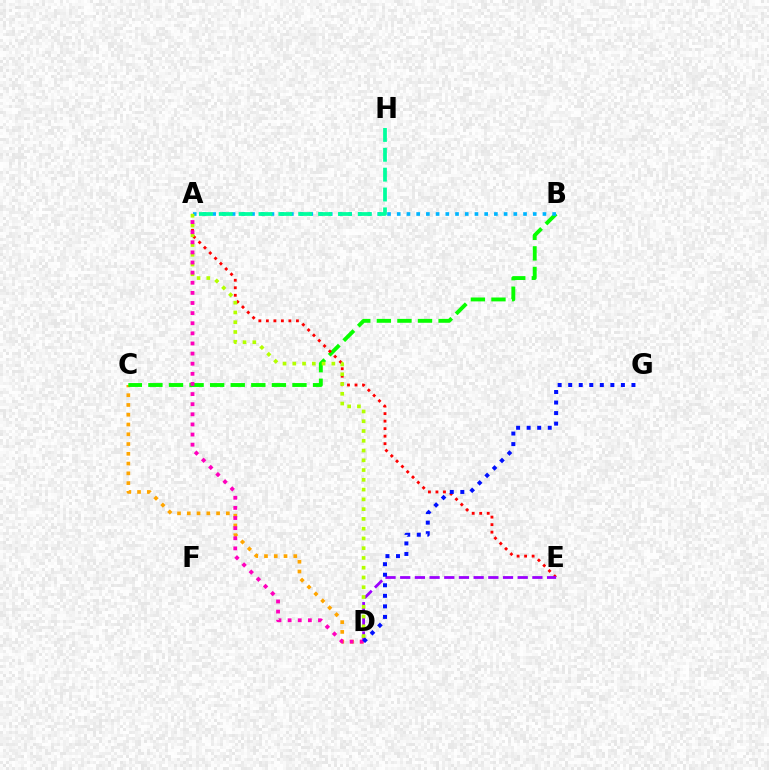{('C', 'D'): [{'color': '#ffa500', 'line_style': 'dotted', 'thickness': 2.65}], ('B', 'C'): [{'color': '#08ff00', 'line_style': 'dashed', 'thickness': 2.8}], ('A', 'B'): [{'color': '#00b5ff', 'line_style': 'dotted', 'thickness': 2.64}], ('A', 'E'): [{'color': '#ff0000', 'line_style': 'dotted', 'thickness': 2.04}], ('D', 'E'): [{'color': '#9b00ff', 'line_style': 'dashed', 'thickness': 2.0}], ('A', 'D'): [{'color': '#b3ff00', 'line_style': 'dotted', 'thickness': 2.65}, {'color': '#ff00bd', 'line_style': 'dotted', 'thickness': 2.75}], ('D', 'G'): [{'color': '#0010ff', 'line_style': 'dotted', 'thickness': 2.86}], ('A', 'H'): [{'color': '#00ff9d', 'line_style': 'dashed', 'thickness': 2.7}]}